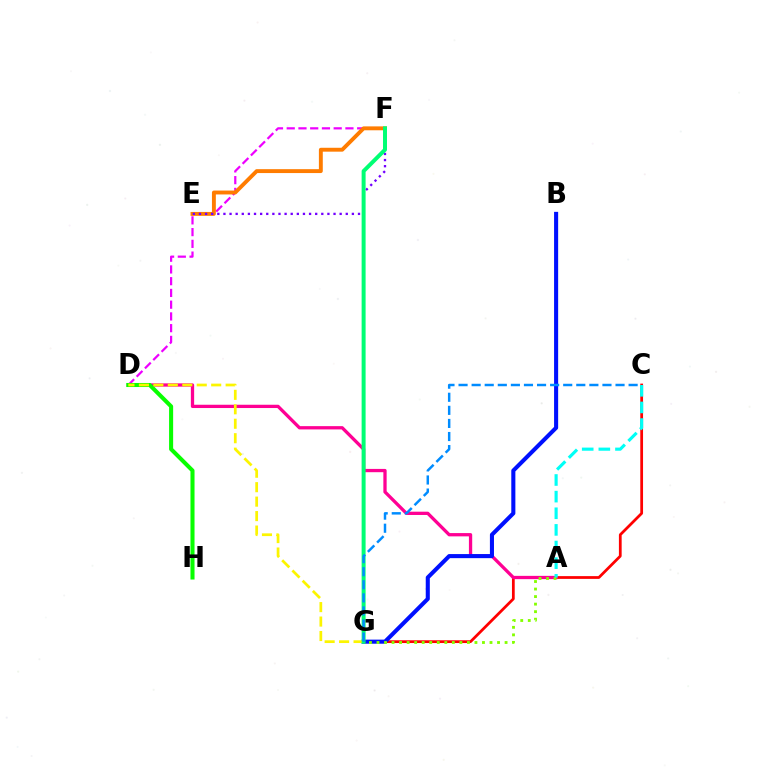{('C', 'G'): [{'color': '#ff0000', 'line_style': 'solid', 'thickness': 1.98}, {'color': '#008cff', 'line_style': 'dashed', 'thickness': 1.78}], ('A', 'D'): [{'color': '#ff0094', 'line_style': 'solid', 'thickness': 2.37}], ('D', 'F'): [{'color': '#ee00ff', 'line_style': 'dashed', 'thickness': 1.6}], ('B', 'G'): [{'color': '#0010ff', 'line_style': 'solid', 'thickness': 2.93}], ('E', 'F'): [{'color': '#ff7c00', 'line_style': 'solid', 'thickness': 2.8}, {'color': '#7200ff', 'line_style': 'dotted', 'thickness': 1.66}], ('D', 'H'): [{'color': '#08ff00', 'line_style': 'solid', 'thickness': 2.92}], ('D', 'G'): [{'color': '#fcf500', 'line_style': 'dashed', 'thickness': 1.96}], ('A', 'G'): [{'color': '#84ff00', 'line_style': 'dotted', 'thickness': 2.05}], ('F', 'G'): [{'color': '#00ff74', 'line_style': 'solid', 'thickness': 2.87}], ('A', 'C'): [{'color': '#00fff6', 'line_style': 'dashed', 'thickness': 2.26}]}